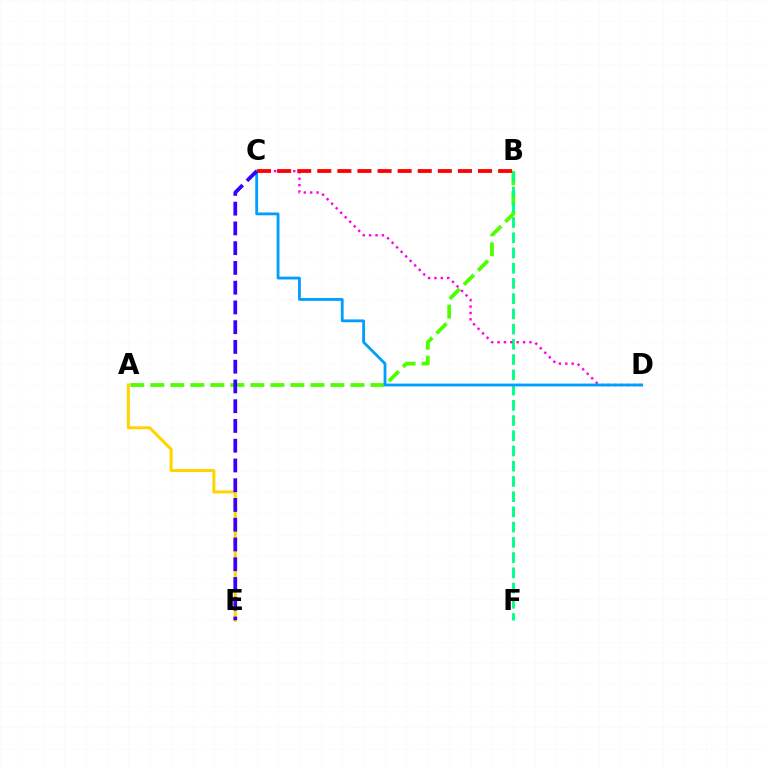{('A', 'B'): [{'color': '#4fff00', 'line_style': 'dashed', 'thickness': 2.72}], ('A', 'E'): [{'color': '#ffd500', 'line_style': 'solid', 'thickness': 2.17}], ('B', 'F'): [{'color': '#00ff86', 'line_style': 'dashed', 'thickness': 2.07}], ('C', 'D'): [{'color': '#ff00ed', 'line_style': 'dotted', 'thickness': 1.74}, {'color': '#009eff', 'line_style': 'solid', 'thickness': 2.03}], ('B', 'C'): [{'color': '#ff0000', 'line_style': 'dashed', 'thickness': 2.73}], ('C', 'E'): [{'color': '#3700ff', 'line_style': 'dashed', 'thickness': 2.68}]}